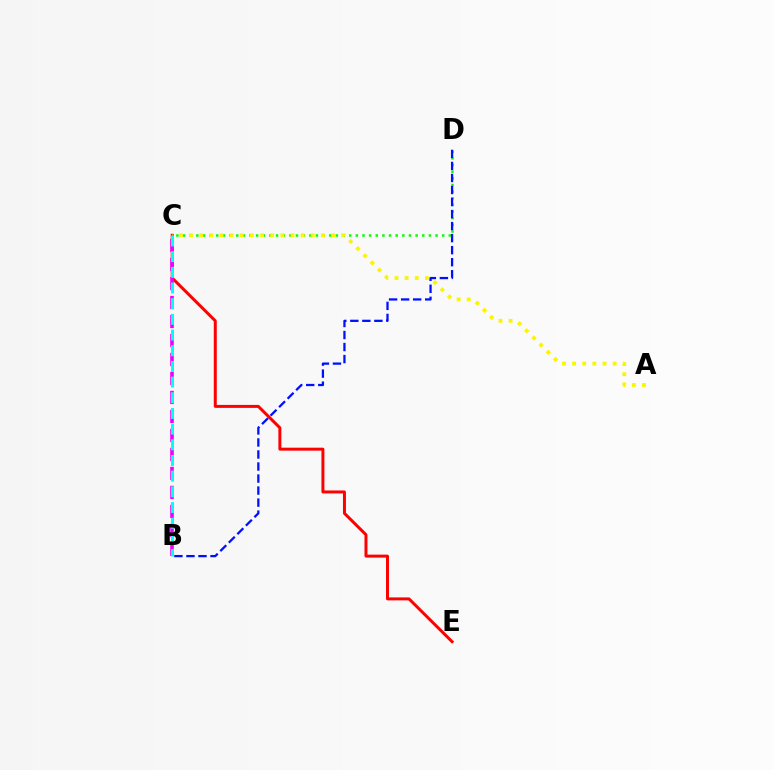{('C', 'E'): [{'color': '#ff0000', 'line_style': 'solid', 'thickness': 2.15}], ('C', 'D'): [{'color': '#08ff00', 'line_style': 'dotted', 'thickness': 1.81}], ('A', 'C'): [{'color': '#fcf500', 'line_style': 'dotted', 'thickness': 2.75}], ('B', 'C'): [{'color': '#ee00ff', 'line_style': 'dashed', 'thickness': 2.58}, {'color': '#00fff6', 'line_style': 'dashed', 'thickness': 2.13}], ('B', 'D'): [{'color': '#0010ff', 'line_style': 'dashed', 'thickness': 1.63}]}